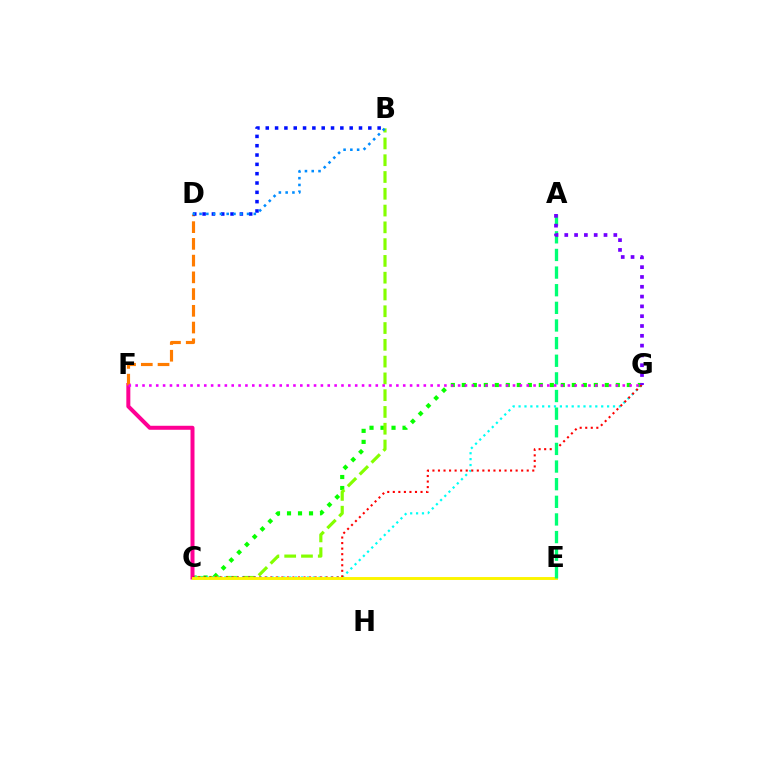{('C', 'G'): [{'color': '#08ff00', 'line_style': 'dotted', 'thickness': 2.99}, {'color': '#00fff6', 'line_style': 'dotted', 'thickness': 1.6}, {'color': '#ff0000', 'line_style': 'dotted', 'thickness': 1.51}], ('B', 'C'): [{'color': '#84ff00', 'line_style': 'dashed', 'thickness': 2.28}], ('C', 'F'): [{'color': '#ff0094', 'line_style': 'solid', 'thickness': 2.88}], ('C', 'E'): [{'color': '#fcf500', 'line_style': 'solid', 'thickness': 2.11}], ('A', 'E'): [{'color': '#00ff74', 'line_style': 'dashed', 'thickness': 2.4}], ('D', 'F'): [{'color': '#ff7c00', 'line_style': 'dashed', 'thickness': 2.27}], ('B', 'D'): [{'color': '#0010ff', 'line_style': 'dotted', 'thickness': 2.53}, {'color': '#008cff', 'line_style': 'dotted', 'thickness': 1.84}], ('A', 'G'): [{'color': '#7200ff', 'line_style': 'dotted', 'thickness': 2.66}], ('F', 'G'): [{'color': '#ee00ff', 'line_style': 'dotted', 'thickness': 1.86}]}